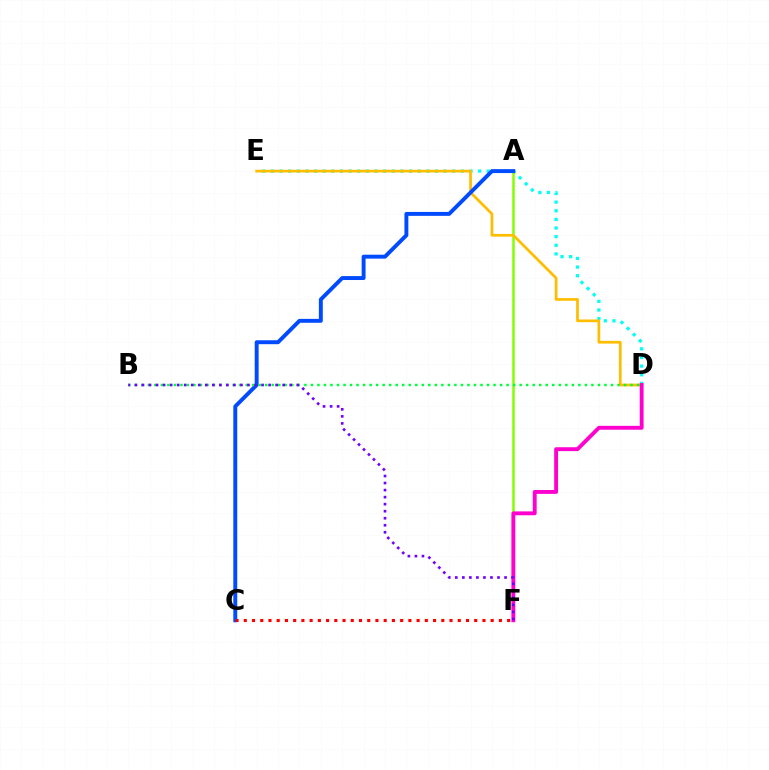{('D', 'E'): [{'color': '#00fff6', 'line_style': 'dotted', 'thickness': 2.35}, {'color': '#ffbd00', 'line_style': 'solid', 'thickness': 1.96}], ('A', 'F'): [{'color': '#84ff00', 'line_style': 'solid', 'thickness': 1.81}], ('A', 'C'): [{'color': '#004bff', 'line_style': 'solid', 'thickness': 2.82}], ('D', 'F'): [{'color': '#ff00cf', 'line_style': 'solid', 'thickness': 2.79}], ('B', 'D'): [{'color': '#00ff39', 'line_style': 'dotted', 'thickness': 1.77}], ('B', 'F'): [{'color': '#7200ff', 'line_style': 'dotted', 'thickness': 1.91}], ('C', 'F'): [{'color': '#ff0000', 'line_style': 'dotted', 'thickness': 2.24}]}